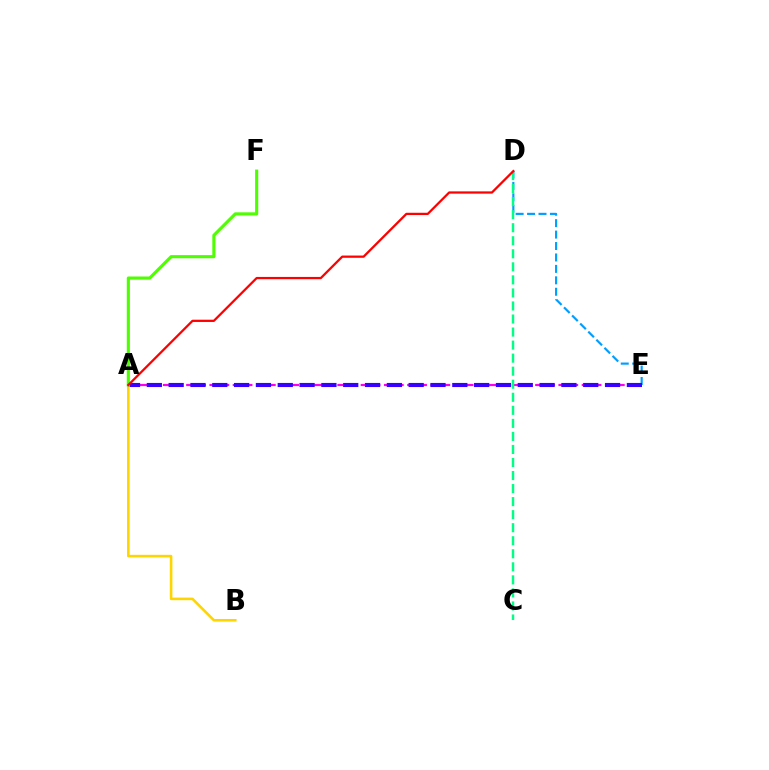{('A', 'E'): [{'color': '#ff00ed', 'line_style': 'dashed', 'thickness': 1.58}, {'color': '#3700ff', 'line_style': 'dashed', 'thickness': 2.96}], ('D', 'E'): [{'color': '#009eff', 'line_style': 'dashed', 'thickness': 1.55}], ('A', 'B'): [{'color': '#ffd500', 'line_style': 'solid', 'thickness': 1.85}], ('C', 'D'): [{'color': '#00ff86', 'line_style': 'dashed', 'thickness': 1.77}], ('A', 'F'): [{'color': '#4fff00', 'line_style': 'solid', 'thickness': 2.25}], ('A', 'D'): [{'color': '#ff0000', 'line_style': 'solid', 'thickness': 1.62}]}